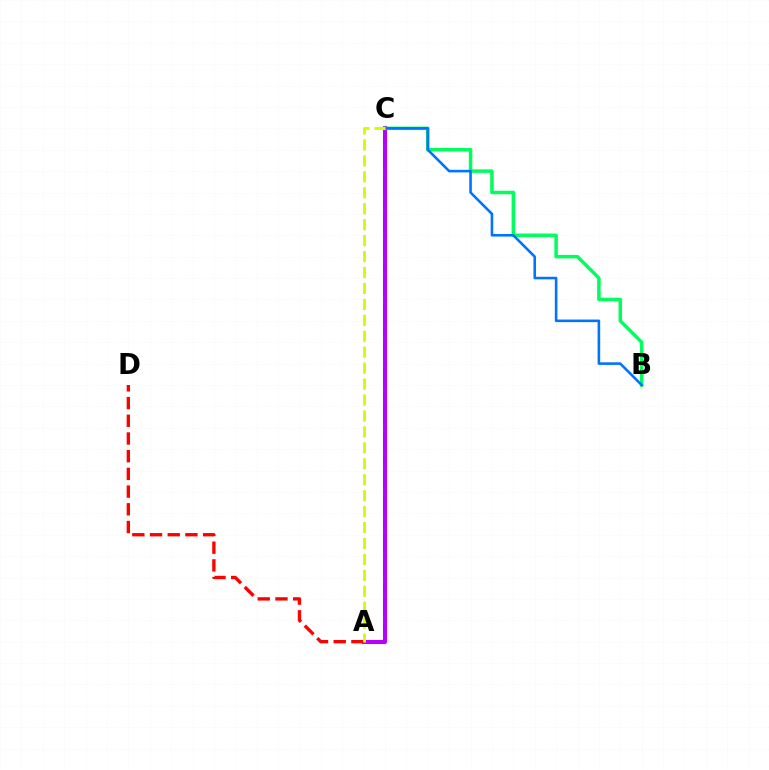{('A', 'C'): [{'color': '#b900ff', 'line_style': 'solid', 'thickness': 2.92}, {'color': '#d1ff00', 'line_style': 'dashed', 'thickness': 2.17}], ('A', 'D'): [{'color': '#ff0000', 'line_style': 'dashed', 'thickness': 2.41}], ('B', 'C'): [{'color': '#00ff5c', 'line_style': 'solid', 'thickness': 2.52}, {'color': '#0074ff', 'line_style': 'solid', 'thickness': 1.87}]}